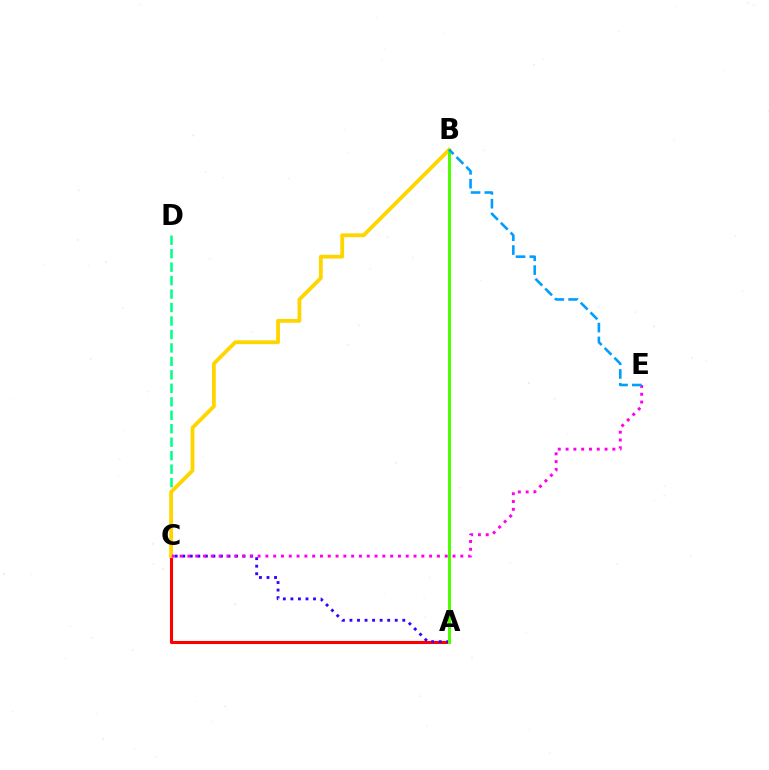{('C', 'D'): [{'color': '#00ff86', 'line_style': 'dashed', 'thickness': 1.83}], ('A', 'C'): [{'color': '#ff0000', 'line_style': 'solid', 'thickness': 2.21}, {'color': '#3700ff', 'line_style': 'dotted', 'thickness': 2.05}], ('B', 'C'): [{'color': '#ffd500', 'line_style': 'solid', 'thickness': 2.75}], ('A', 'B'): [{'color': '#4fff00', 'line_style': 'solid', 'thickness': 2.18}], ('C', 'E'): [{'color': '#ff00ed', 'line_style': 'dotted', 'thickness': 2.12}], ('B', 'E'): [{'color': '#009eff', 'line_style': 'dashed', 'thickness': 1.88}]}